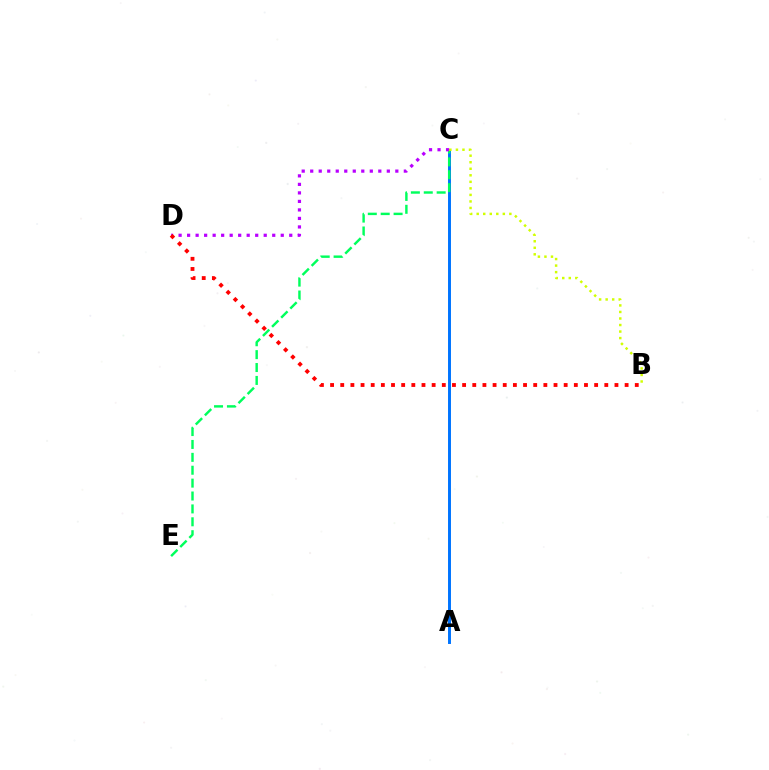{('A', 'C'): [{'color': '#0074ff', 'line_style': 'solid', 'thickness': 2.13}], ('C', 'E'): [{'color': '#00ff5c', 'line_style': 'dashed', 'thickness': 1.75}], ('C', 'D'): [{'color': '#b900ff', 'line_style': 'dotted', 'thickness': 2.31}], ('B', 'C'): [{'color': '#d1ff00', 'line_style': 'dotted', 'thickness': 1.78}], ('B', 'D'): [{'color': '#ff0000', 'line_style': 'dotted', 'thickness': 2.76}]}